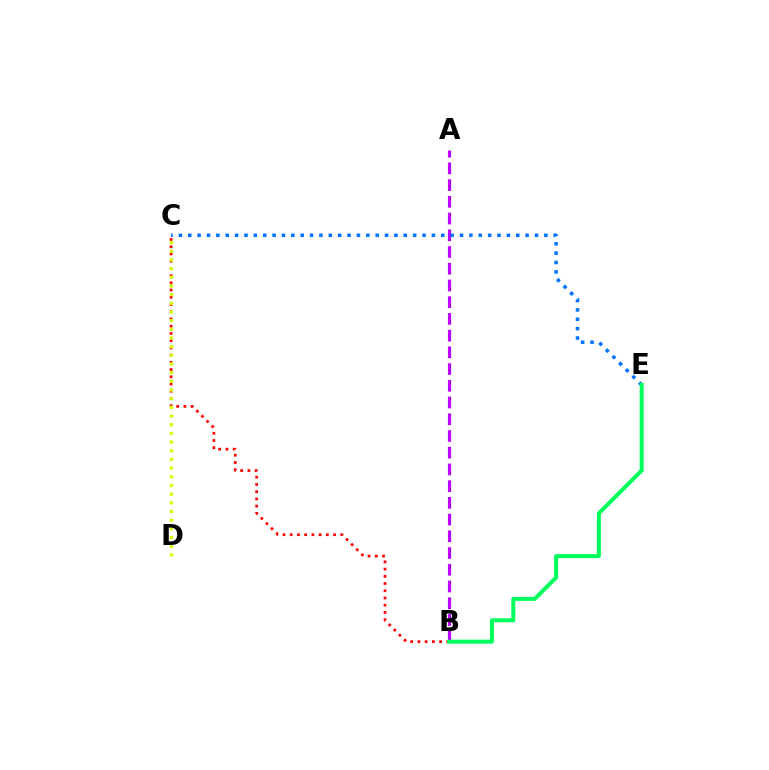{('B', 'C'): [{'color': '#ff0000', 'line_style': 'dotted', 'thickness': 1.96}], ('A', 'B'): [{'color': '#b900ff', 'line_style': 'dashed', 'thickness': 2.27}], ('C', 'D'): [{'color': '#d1ff00', 'line_style': 'dotted', 'thickness': 2.36}], ('C', 'E'): [{'color': '#0074ff', 'line_style': 'dotted', 'thickness': 2.55}], ('B', 'E'): [{'color': '#00ff5c', 'line_style': 'solid', 'thickness': 2.88}]}